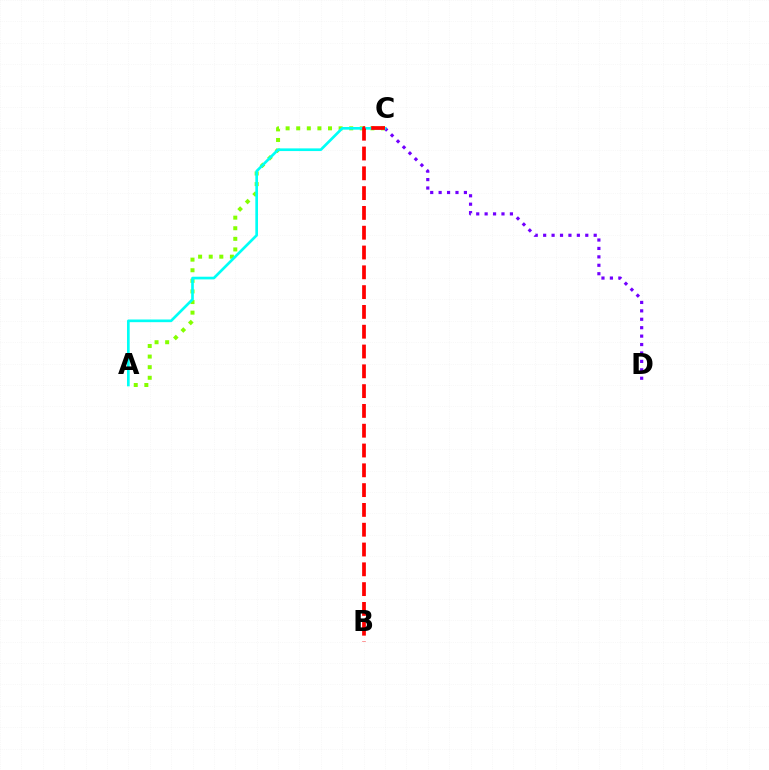{('C', 'D'): [{'color': '#7200ff', 'line_style': 'dotted', 'thickness': 2.29}], ('A', 'C'): [{'color': '#84ff00', 'line_style': 'dotted', 'thickness': 2.88}, {'color': '#00fff6', 'line_style': 'solid', 'thickness': 1.93}], ('B', 'C'): [{'color': '#ff0000', 'line_style': 'dashed', 'thickness': 2.69}]}